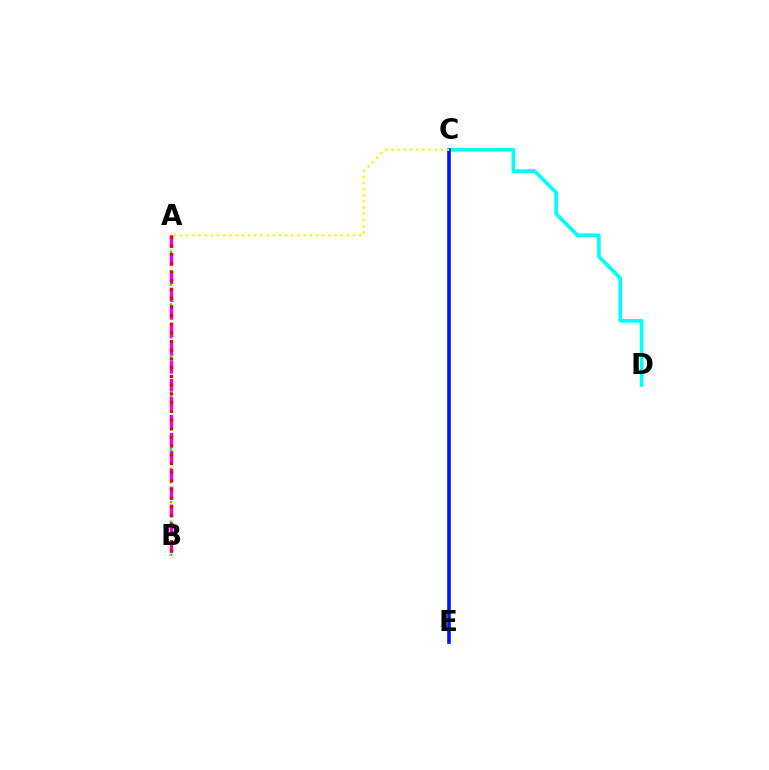{('A', 'B'): [{'color': '#08ff00', 'line_style': 'dotted', 'thickness': 1.79}, {'color': '#ee00ff', 'line_style': 'dashed', 'thickness': 2.44}, {'color': '#ff0000', 'line_style': 'dotted', 'thickness': 2.37}], ('C', 'D'): [{'color': '#00fff6', 'line_style': 'solid', 'thickness': 2.64}], ('C', 'E'): [{'color': '#0010ff', 'line_style': 'solid', 'thickness': 2.59}], ('A', 'C'): [{'color': '#fcf500', 'line_style': 'dotted', 'thickness': 1.68}]}